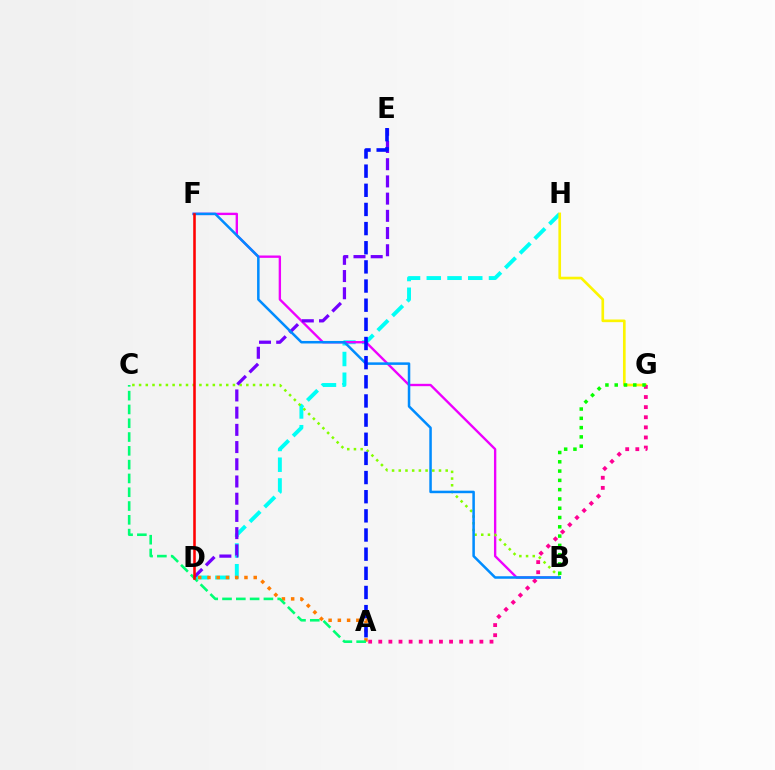{('D', 'H'): [{'color': '#00fff6', 'line_style': 'dashed', 'thickness': 2.82}], ('G', 'H'): [{'color': '#fcf500', 'line_style': 'solid', 'thickness': 1.92}], ('B', 'F'): [{'color': '#ee00ff', 'line_style': 'solid', 'thickness': 1.7}, {'color': '#008cff', 'line_style': 'solid', 'thickness': 1.81}], ('B', 'C'): [{'color': '#84ff00', 'line_style': 'dotted', 'thickness': 1.82}], ('A', 'G'): [{'color': '#ff0094', 'line_style': 'dotted', 'thickness': 2.75}], ('D', 'E'): [{'color': '#7200ff', 'line_style': 'dashed', 'thickness': 2.34}], ('A', 'D'): [{'color': '#ff7c00', 'line_style': 'dotted', 'thickness': 2.51}], ('A', 'C'): [{'color': '#00ff74', 'line_style': 'dashed', 'thickness': 1.87}], ('B', 'G'): [{'color': '#08ff00', 'line_style': 'dotted', 'thickness': 2.52}], ('D', 'F'): [{'color': '#ff0000', 'line_style': 'solid', 'thickness': 1.85}], ('A', 'E'): [{'color': '#0010ff', 'line_style': 'dashed', 'thickness': 2.6}]}